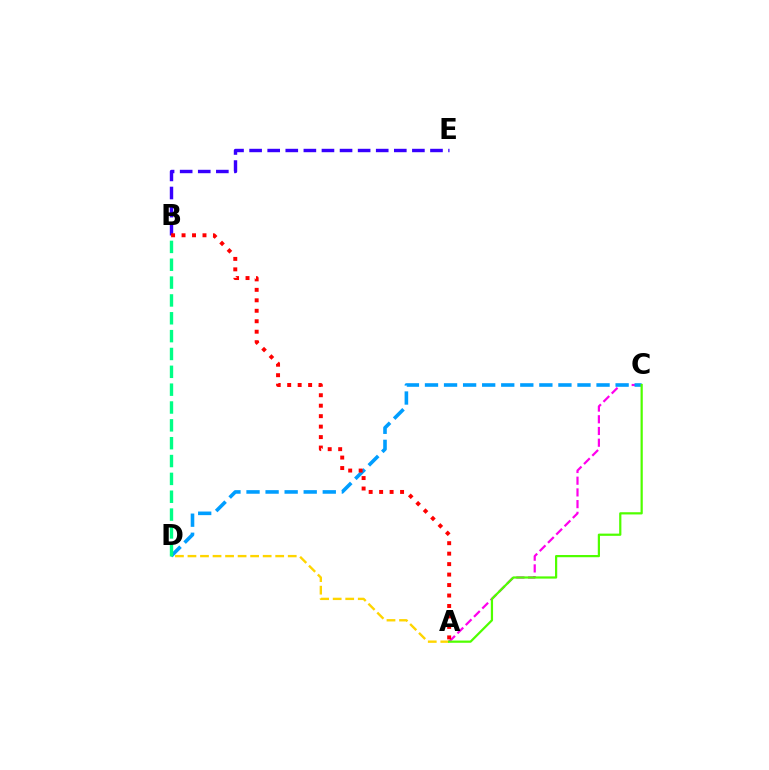{('A', 'D'): [{'color': '#ffd500', 'line_style': 'dashed', 'thickness': 1.7}], ('A', 'C'): [{'color': '#ff00ed', 'line_style': 'dashed', 'thickness': 1.59}, {'color': '#4fff00', 'line_style': 'solid', 'thickness': 1.6}], ('C', 'D'): [{'color': '#009eff', 'line_style': 'dashed', 'thickness': 2.59}], ('B', 'D'): [{'color': '#00ff86', 'line_style': 'dashed', 'thickness': 2.42}], ('B', 'E'): [{'color': '#3700ff', 'line_style': 'dashed', 'thickness': 2.46}], ('A', 'B'): [{'color': '#ff0000', 'line_style': 'dotted', 'thickness': 2.84}]}